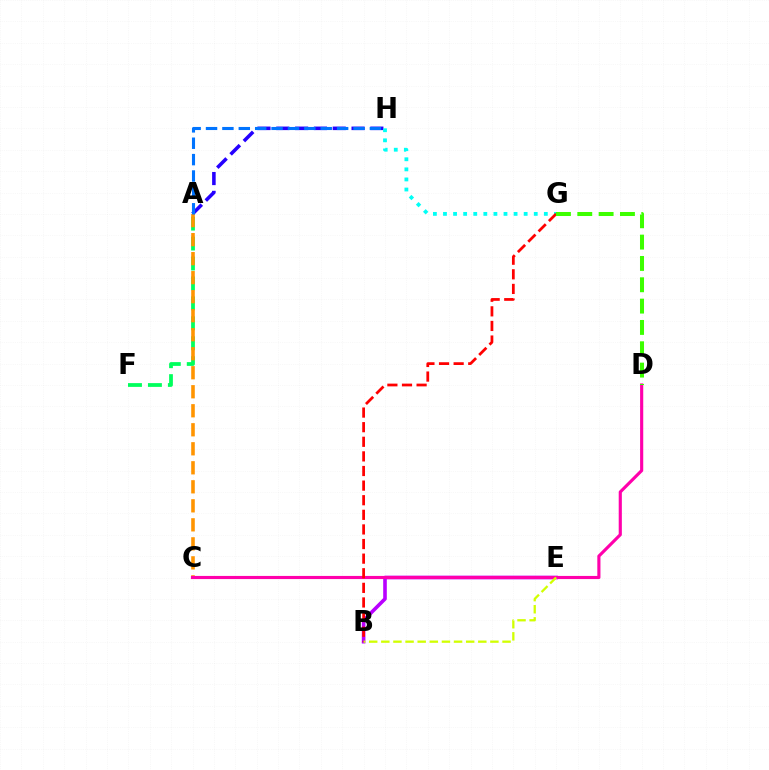{('B', 'E'): [{'color': '#b900ff', 'line_style': 'solid', 'thickness': 2.6}, {'color': '#d1ff00', 'line_style': 'dashed', 'thickness': 1.65}], ('A', 'H'): [{'color': '#2500ff', 'line_style': 'dashed', 'thickness': 2.56}, {'color': '#0074ff', 'line_style': 'dashed', 'thickness': 2.23}], ('G', 'H'): [{'color': '#00fff6', 'line_style': 'dotted', 'thickness': 2.74}], ('A', 'F'): [{'color': '#00ff5c', 'line_style': 'dashed', 'thickness': 2.71}], ('A', 'C'): [{'color': '#ff9400', 'line_style': 'dashed', 'thickness': 2.58}], ('C', 'D'): [{'color': '#ff00ac', 'line_style': 'solid', 'thickness': 2.26}], ('B', 'G'): [{'color': '#ff0000', 'line_style': 'dashed', 'thickness': 1.98}], ('D', 'G'): [{'color': '#3dff00', 'line_style': 'dashed', 'thickness': 2.9}]}